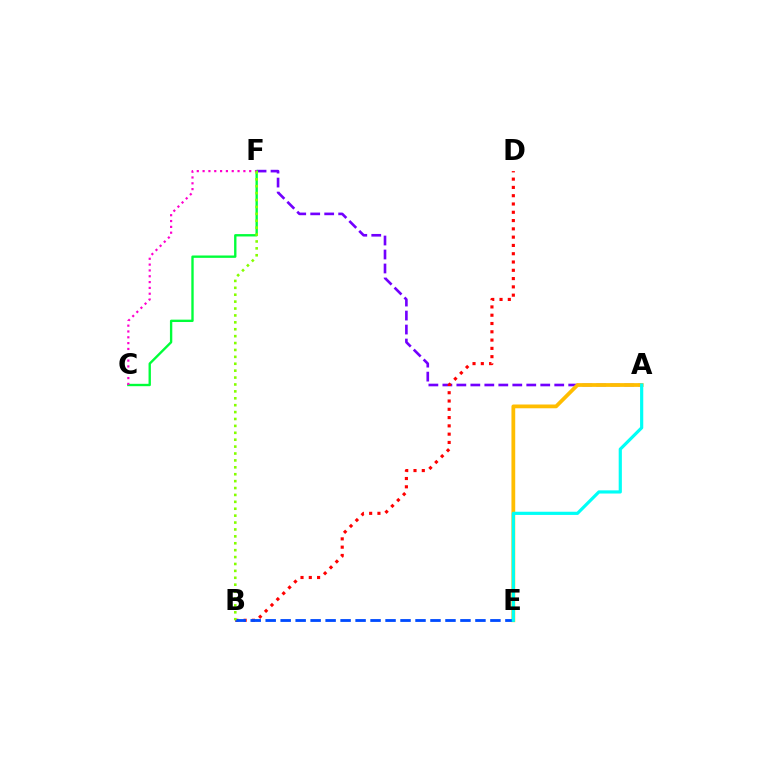{('A', 'F'): [{'color': '#7200ff', 'line_style': 'dashed', 'thickness': 1.9}], ('C', 'F'): [{'color': '#00ff39', 'line_style': 'solid', 'thickness': 1.7}, {'color': '#ff00cf', 'line_style': 'dotted', 'thickness': 1.58}], ('A', 'E'): [{'color': '#ffbd00', 'line_style': 'solid', 'thickness': 2.71}, {'color': '#00fff6', 'line_style': 'solid', 'thickness': 2.29}], ('B', 'D'): [{'color': '#ff0000', 'line_style': 'dotted', 'thickness': 2.25}], ('B', 'E'): [{'color': '#004bff', 'line_style': 'dashed', 'thickness': 2.04}], ('B', 'F'): [{'color': '#84ff00', 'line_style': 'dotted', 'thickness': 1.88}]}